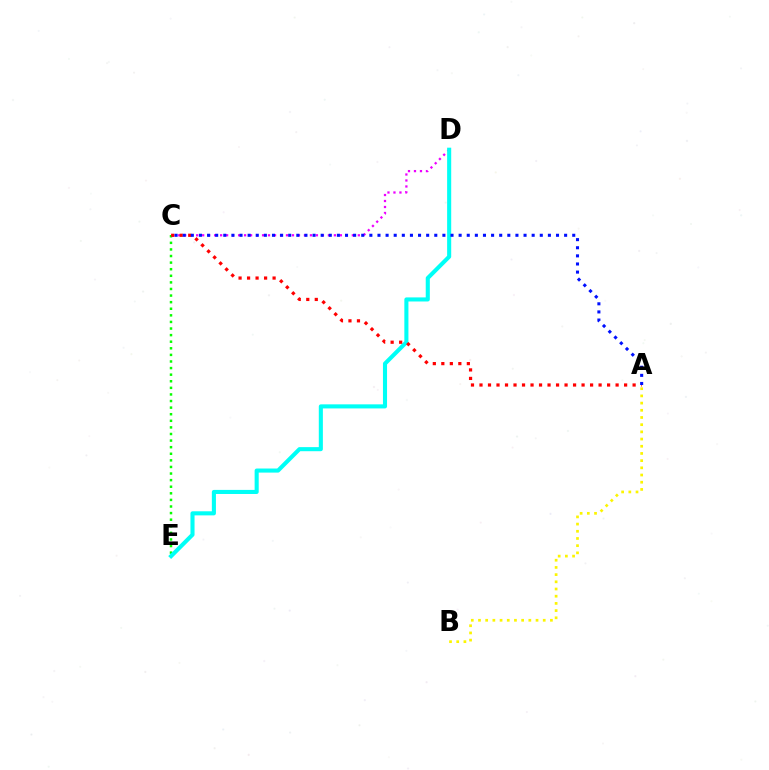{('C', 'E'): [{'color': '#08ff00', 'line_style': 'dotted', 'thickness': 1.79}], ('A', 'B'): [{'color': '#fcf500', 'line_style': 'dotted', 'thickness': 1.95}], ('C', 'D'): [{'color': '#ee00ff', 'line_style': 'dotted', 'thickness': 1.63}], ('D', 'E'): [{'color': '#00fff6', 'line_style': 'solid', 'thickness': 2.94}], ('A', 'C'): [{'color': '#ff0000', 'line_style': 'dotted', 'thickness': 2.31}, {'color': '#0010ff', 'line_style': 'dotted', 'thickness': 2.2}]}